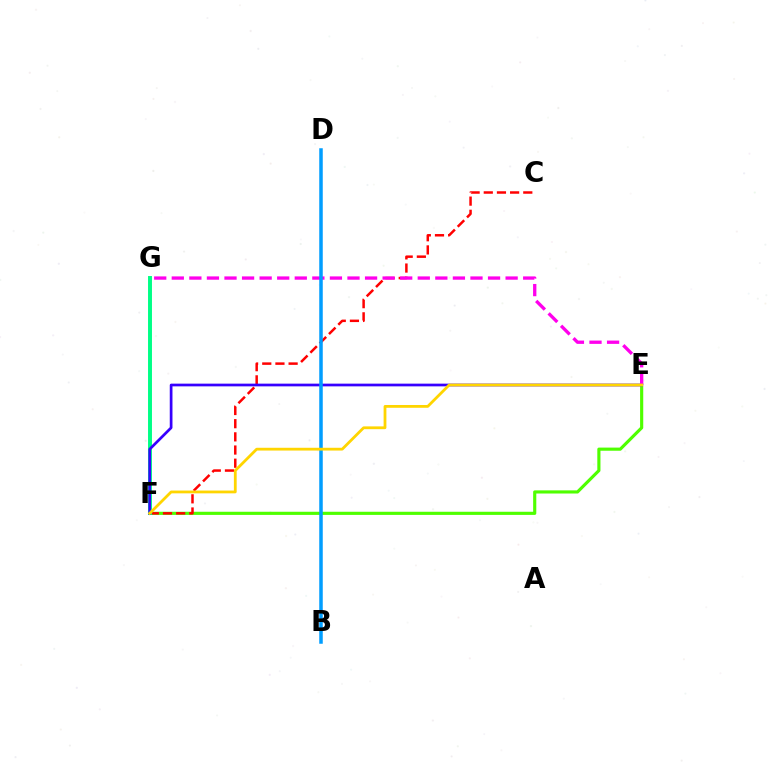{('E', 'F'): [{'color': '#4fff00', 'line_style': 'solid', 'thickness': 2.26}, {'color': '#3700ff', 'line_style': 'solid', 'thickness': 1.95}, {'color': '#ffd500', 'line_style': 'solid', 'thickness': 2.01}], ('C', 'F'): [{'color': '#ff0000', 'line_style': 'dashed', 'thickness': 1.79}], ('F', 'G'): [{'color': '#00ff86', 'line_style': 'solid', 'thickness': 2.83}], ('E', 'G'): [{'color': '#ff00ed', 'line_style': 'dashed', 'thickness': 2.39}], ('B', 'D'): [{'color': '#009eff', 'line_style': 'solid', 'thickness': 2.53}]}